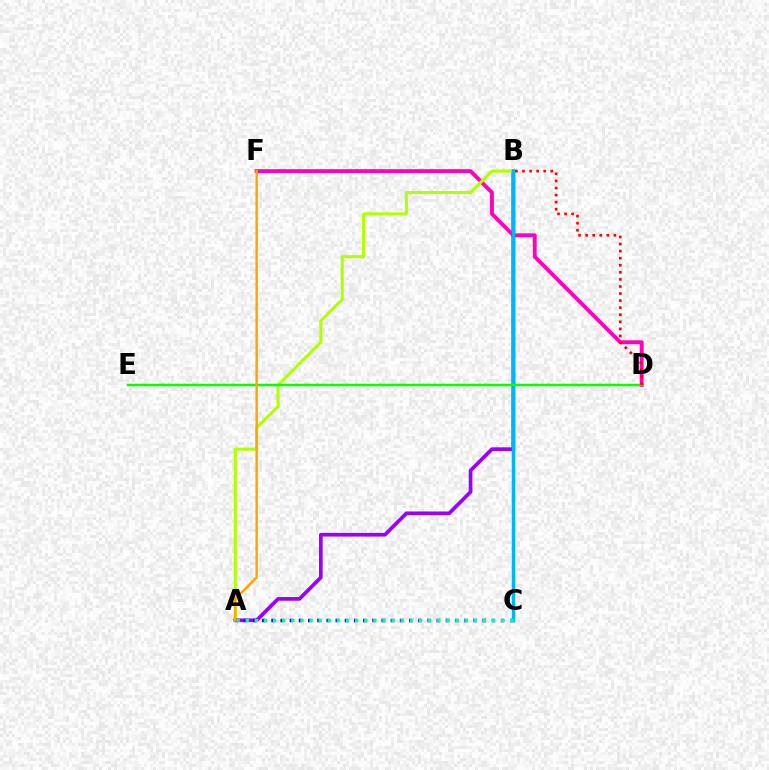{('A', 'B'): [{'color': '#9b00ff', 'line_style': 'solid', 'thickness': 2.67}, {'color': '#b3ff00', 'line_style': 'solid', 'thickness': 2.2}], ('D', 'F'): [{'color': '#ff00bd', 'line_style': 'solid', 'thickness': 2.79}], ('A', 'C'): [{'color': '#0010ff', 'line_style': 'dotted', 'thickness': 2.5}, {'color': '#00ff9d', 'line_style': 'dotted', 'thickness': 2.48}], ('B', 'C'): [{'color': '#00b5ff', 'line_style': 'solid', 'thickness': 2.49}], ('D', 'E'): [{'color': '#08ff00', 'line_style': 'solid', 'thickness': 1.8}], ('B', 'D'): [{'color': '#ff0000', 'line_style': 'dotted', 'thickness': 1.92}], ('A', 'F'): [{'color': '#ffa500', 'line_style': 'solid', 'thickness': 1.76}]}